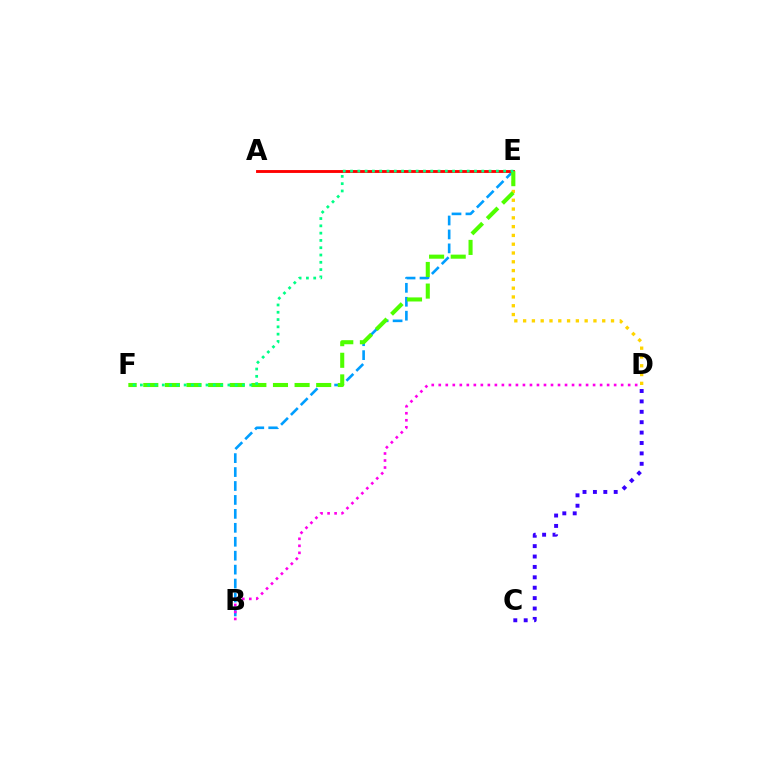{('C', 'D'): [{'color': '#3700ff', 'line_style': 'dotted', 'thickness': 2.82}], ('B', 'E'): [{'color': '#009eff', 'line_style': 'dashed', 'thickness': 1.89}], ('D', 'E'): [{'color': '#ffd500', 'line_style': 'dotted', 'thickness': 2.39}], ('A', 'E'): [{'color': '#ff0000', 'line_style': 'solid', 'thickness': 2.07}], ('E', 'F'): [{'color': '#4fff00', 'line_style': 'dashed', 'thickness': 2.94}, {'color': '#00ff86', 'line_style': 'dotted', 'thickness': 1.98}], ('B', 'D'): [{'color': '#ff00ed', 'line_style': 'dotted', 'thickness': 1.91}]}